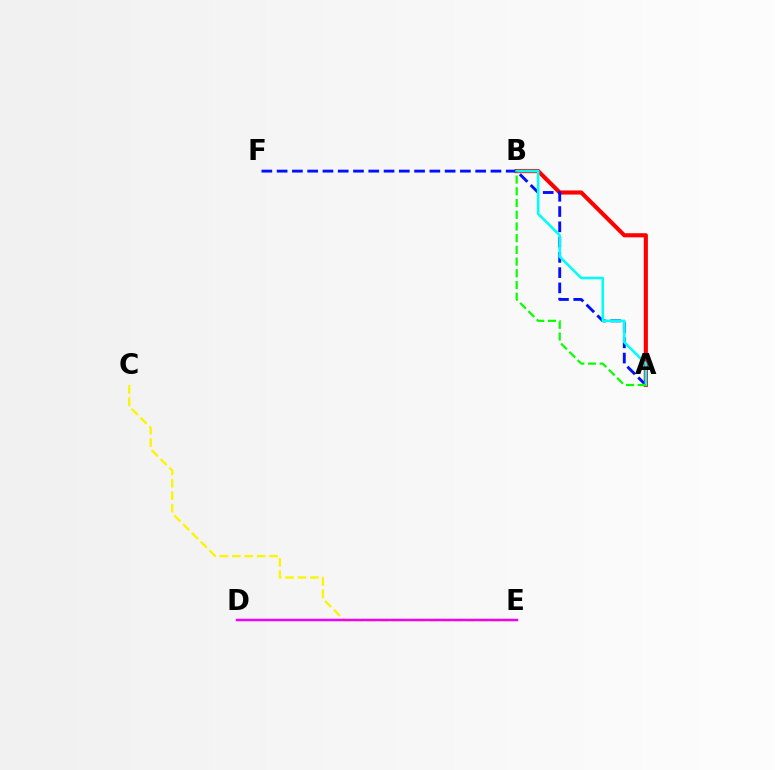{('C', 'E'): [{'color': '#fcf500', 'line_style': 'dashed', 'thickness': 1.69}], ('A', 'B'): [{'color': '#ff0000', 'line_style': 'solid', 'thickness': 2.96}, {'color': '#00fff6', 'line_style': 'solid', 'thickness': 1.86}, {'color': '#08ff00', 'line_style': 'dashed', 'thickness': 1.59}], ('A', 'F'): [{'color': '#0010ff', 'line_style': 'dashed', 'thickness': 2.07}], ('D', 'E'): [{'color': '#ee00ff', 'line_style': 'solid', 'thickness': 1.79}]}